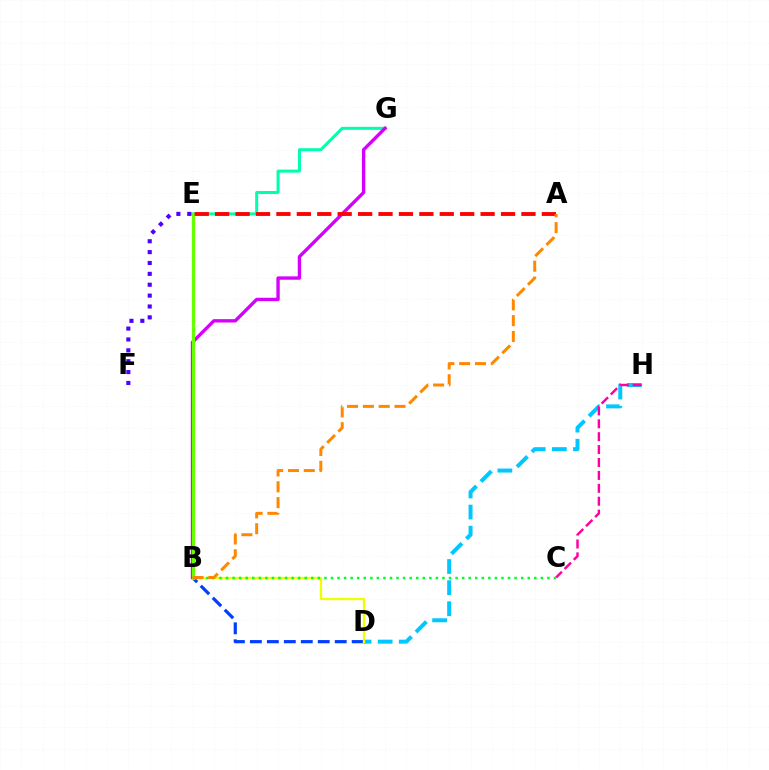{('E', 'G'): [{'color': '#00ffaf', 'line_style': 'solid', 'thickness': 2.18}], ('D', 'H'): [{'color': '#00c7ff', 'line_style': 'dashed', 'thickness': 2.87}], ('B', 'D'): [{'color': '#003fff', 'line_style': 'dashed', 'thickness': 2.31}, {'color': '#eeff00', 'line_style': 'solid', 'thickness': 1.69}], ('C', 'H'): [{'color': '#ff00a0', 'line_style': 'dashed', 'thickness': 1.75}], ('B', 'G'): [{'color': '#d600ff', 'line_style': 'solid', 'thickness': 2.42}], ('B', 'E'): [{'color': '#66ff00', 'line_style': 'solid', 'thickness': 2.34}], ('E', 'F'): [{'color': '#4f00ff', 'line_style': 'dotted', 'thickness': 2.95}], ('B', 'C'): [{'color': '#00ff27', 'line_style': 'dotted', 'thickness': 1.78}], ('A', 'E'): [{'color': '#ff0000', 'line_style': 'dashed', 'thickness': 2.77}], ('A', 'B'): [{'color': '#ff8800', 'line_style': 'dashed', 'thickness': 2.15}]}